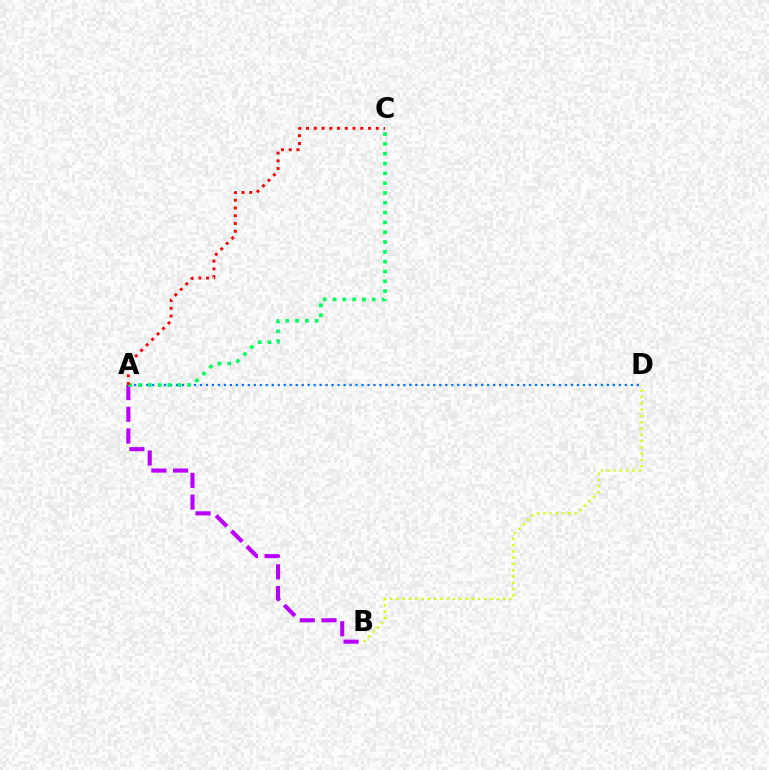{('B', 'D'): [{'color': '#d1ff00', 'line_style': 'dotted', 'thickness': 1.71}], ('A', 'D'): [{'color': '#0074ff', 'line_style': 'dotted', 'thickness': 1.63}], ('A', 'B'): [{'color': '#b900ff', 'line_style': 'dashed', 'thickness': 2.95}], ('A', 'C'): [{'color': '#00ff5c', 'line_style': 'dotted', 'thickness': 2.66}, {'color': '#ff0000', 'line_style': 'dotted', 'thickness': 2.1}]}